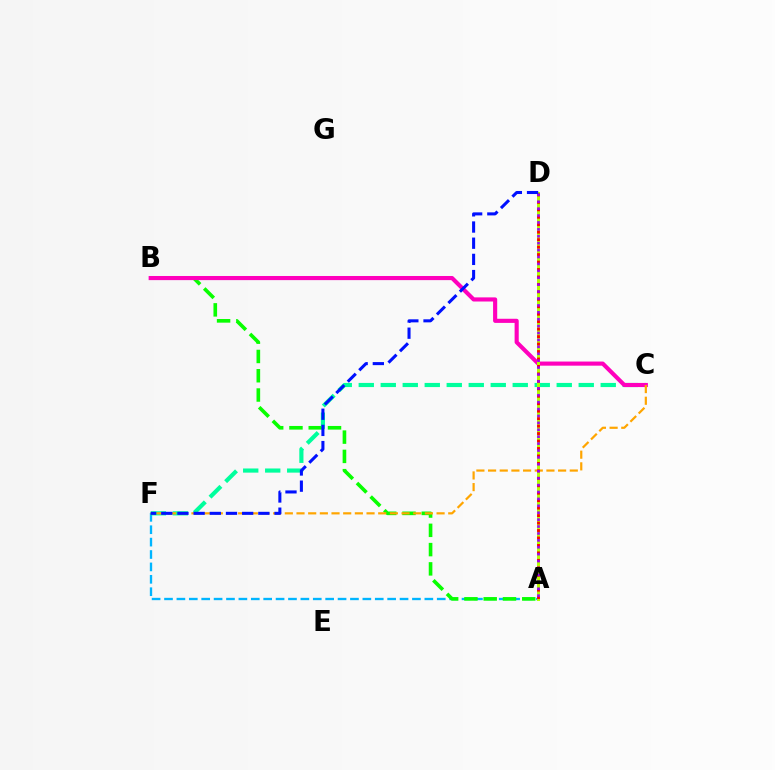{('A', 'F'): [{'color': '#00b5ff', 'line_style': 'dashed', 'thickness': 1.68}], ('A', 'B'): [{'color': '#08ff00', 'line_style': 'dashed', 'thickness': 2.62}], ('C', 'F'): [{'color': '#00ff9d', 'line_style': 'dashed', 'thickness': 2.99}, {'color': '#ffa500', 'line_style': 'dashed', 'thickness': 1.59}], ('B', 'C'): [{'color': '#ff00bd', 'line_style': 'solid', 'thickness': 2.97}], ('A', 'D'): [{'color': '#b3ff00', 'line_style': 'solid', 'thickness': 2.16}, {'color': '#ff0000', 'line_style': 'dotted', 'thickness': 2.03}, {'color': '#9b00ff', 'line_style': 'dotted', 'thickness': 1.88}], ('D', 'F'): [{'color': '#0010ff', 'line_style': 'dashed', 'thickness': 2.2}]}